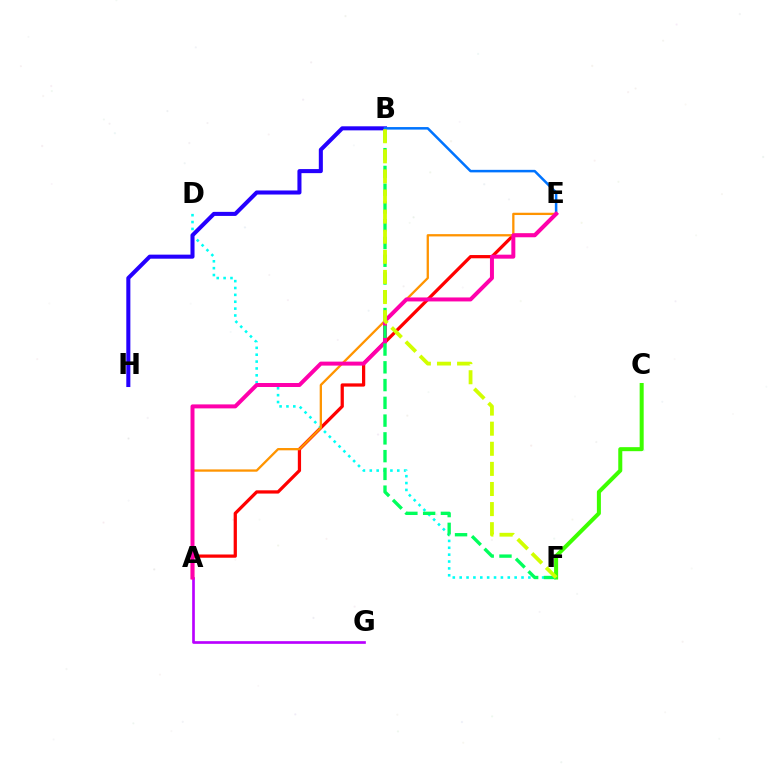{('A', 'E'): [{'color': '#ff0000', 'line_style': 'solid', 'thickness': 2.34}, {'color': '#ff9400', 'line_style': 'solid', 'thickness': 1.65}, {'color': '#ff00ac', 'line_style': 'solid', 'thickness': 2.87}], ('D', 'F'): [{'color': '#00fff6', 'line_style': 'dotted', 'thickness': 1.87}], ('C', 'F'): [{'color': '#3dff00', 'line_style': 'solid', 'thickness': 2.9}], ('A', 'G'): [{'color': '#b900ff', 'line_style': 'solid', 'thickness': 1.92}], ('B', 'H'): [{'color': '#2500ff', 'line_style': 'solid', 'thickness': 2.92}], ('B', 'E'): [{'color': '#0074ff', 'line_style': 'solid', 'thickness': 1.82}], ('B', 'F'): [{'color': '#00ff5c', 'line_style': 'dashed', 'thickness': 2.41}, {'color': '#d1ff00', 'line_style': 'dashed', 'thickness': 2.73}]}